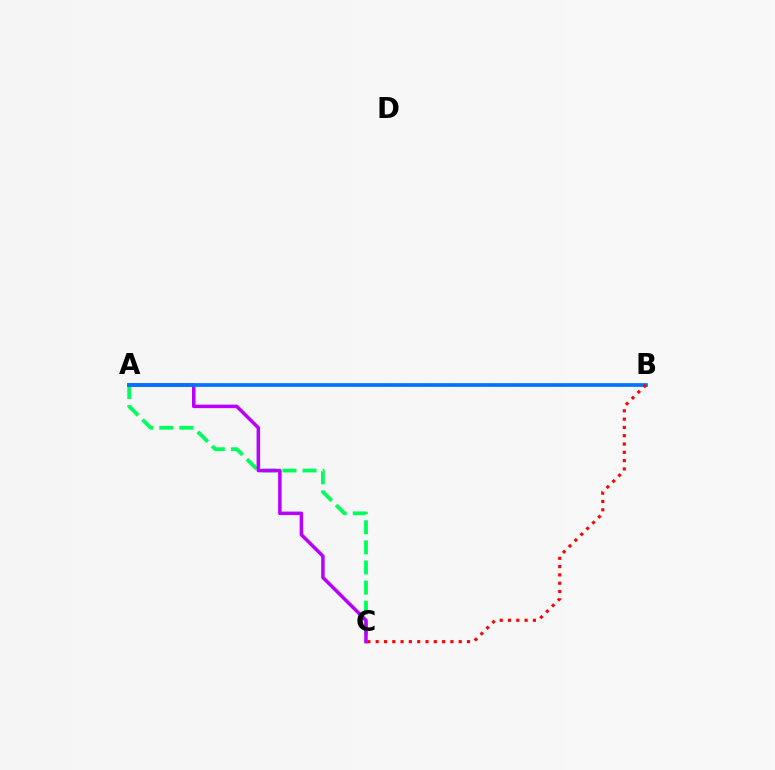{('A', 'B'): [{'color': '#d1ff00', 'line_style': 'dotted', 'thickness': 1.57}, {'color': '#0074ff', 'line_style': 'solid', 'thickness': 2.68}], ('A', 'C'): [{'color': '#00ff5c', 'line_style': 'dashed', 'thickness': 2.73}, {'color': '#b900ff', 'line_style': 'solid', 'thickness': 2.52}], ('B', 'C'): [{'color': '#ff0000', 'line_style': 'dotted', 'thickness': 2.26}]}